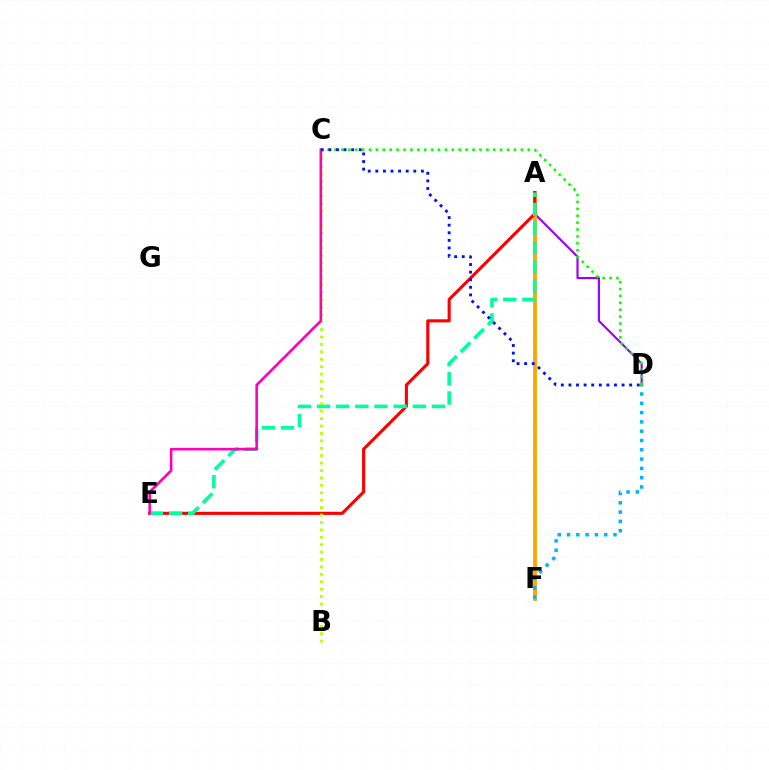{('A', 'D'): [{'color': '#9b00ff', 'line_style': 'solid', 'thickness': 1.55}], ('A', 'F'): [{'color': '#ffa500', 'line_style': 'solid', 'thickness': 2.77}], ('A', 'E'): [{'color': '#ff0000', 'line_style': 'solid', 'thickness': 2.23}, {'color': '#00ff9d', 'line_style': 'dashed', 'thickness': 2.6}], ('D', 'F'): [{'color': '#00b5ff', 'line_style': 'dotted', 'thickness': 2.53}], ('B', 'C'): [{'color': '#b3ff00', 'line_style': 'dotted', 'thickness': 2.02}], ('C', 'D'): [{'color': '#08ff00', 'line_style': 'dotted', 'thickness': 1.88}, {'color': '#0010ff', 'line_style': 'dotted', 'thickness': 2.06}], ('C', 'E'): [{'color': '#ff00bd', 'line_style': 'solid', 'thickness': 1.88}]}